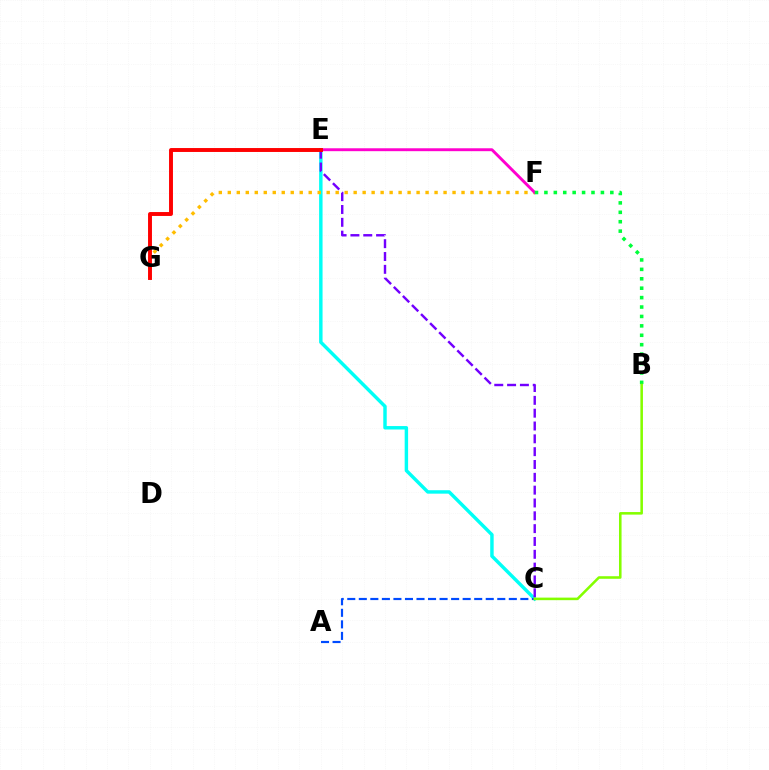{('C', 'E'): [{'color': '#00fff6', 'line_style': 'solid', 'thickness': 2.48}, {'color': '#7200ff', 'line_style': 'dashed', 'thickness': 1.74}], ('F', 'G'): [{'color': '#ffbd00', 'line_style': 'dotted', 'thickness': 2.44}], ('E', 'F'): [{'color': '#ff00cf', 'line_style': 'solid', 'thickness': 2.09}], ('E', 'G'): [{'color': '#ff0000', 'line_style': 'solid', 'thickness': 2.82}], ('A', 'C'): [{'color': '#004bff', 'line_style': 'dashed', 'thickness': 1.57}], ('B', 'F'): [{'color': '#00ff39', 'line_style': 'dotted', 'thickness': 2.56}], ('B', 'C'): [{'color': '#84ff00', 'line_style': 'solid', 'thickness': 1.84}]}